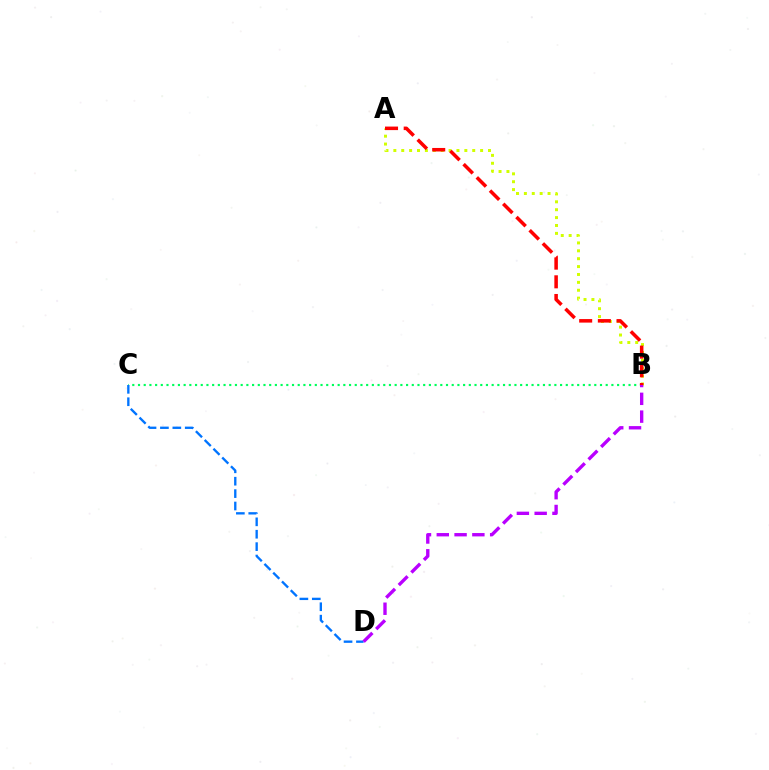{('A', 'B'): [{'color': '#d1ff00', 'line_style': 'dotted', 'thickness': 2.14}, {'color': '#ff0000', 'line_style': 'dashed', 'thickness': 2.54}], ('B', 'C'): [{'color': '#00ff5c', 'line_style': 'dotted', 'thickness': 1.55}], ('C', 'D'): [{'color': '#0074ff', 'line_style': 'dashed', 'thickness': 1.68}], ('B', 'D'): [{'color': '#b900ff', 'line_style': 'dashed', 'thickness': 2.42}]}